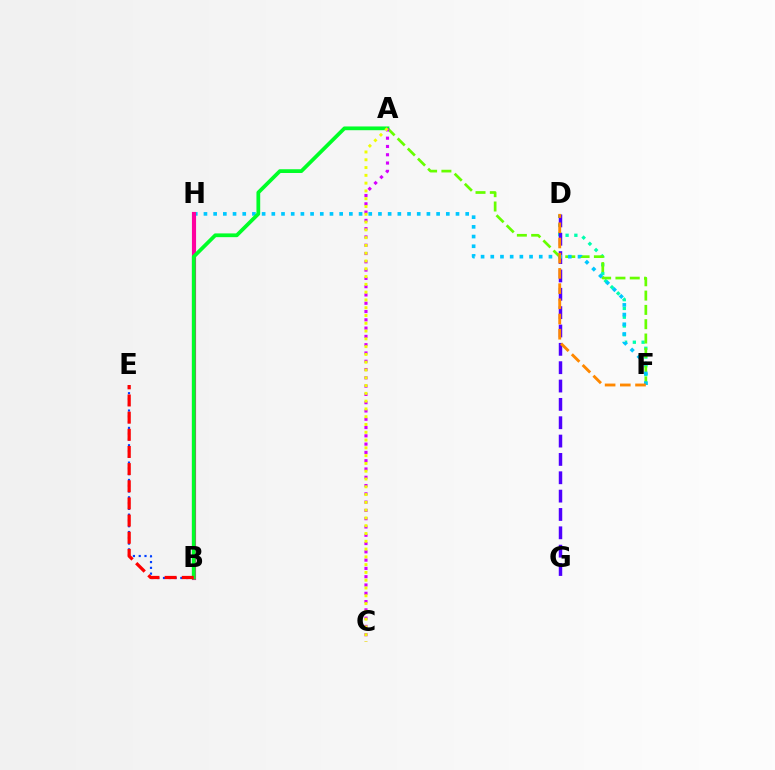{('D', 'F'): [{'color': '#00ffaf', 'line_style': 'dotted', 'thickness': 2.38}, {'color': '#ff8800', 'line_style': 'dashed', 'thickness': 2.07}], ('D', 'G'): [{'color': '#4f00ff', 'line_style': 'dashed', 'thickness': 2.49}], ('A', 'F'): [{'color': '#66ff00', 'line_style': 'dashed', 'thickness': 1.94}], ('F', 'H'): [{'color': '#00c7ff', 'line_style': 'dotted', 'thickness': 2.63}], ('B', 'H'): [{'color': '#ff00a0', 'line_style': 'solid', 'thickness': 2.97}], ('B', 'E'): [{'color': '#003fff', 'line_style': 'dotted', 'thickness': 1.57}, {'color': '#ff0000', 'line_style': 'dashed', 'thickness': 2.33}], ('A', 'B'): [{'color': '#00ff27', 'line_style': 'solid', 'thickness': 2.7}], ('A', 'C'): [{'color': '#d600ff', 'line_style': 'dotted', 'thickness': 2.25}, {'color': '#eeff00', 'line_style': 'dotted', 'thickness': 2.12}]}